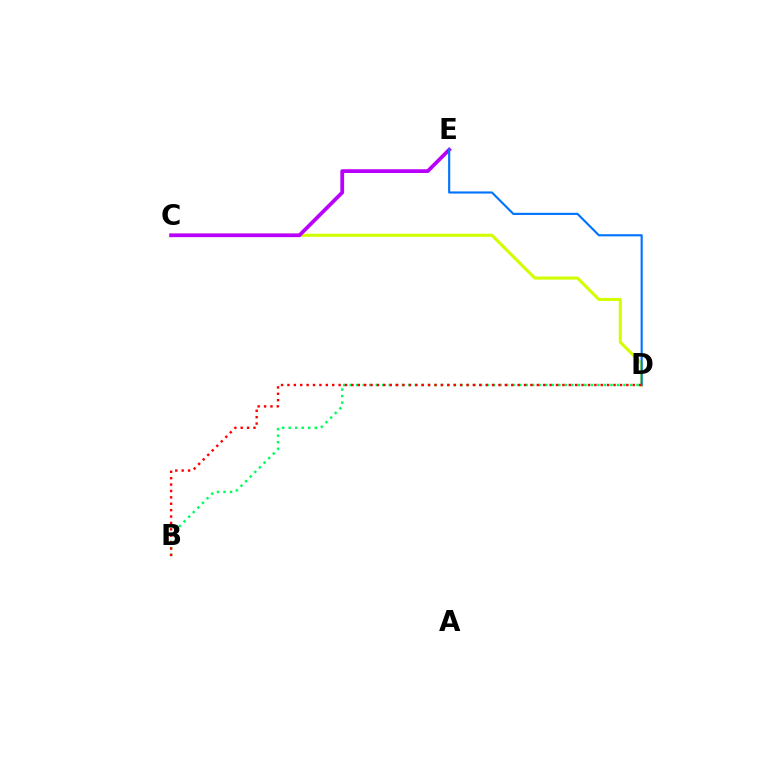{('B', 'D'): [{'color': '#00ff5c', 'line_style': 'dotted', 'thickness': 1.77}, {'color': '#ff0000', 'line_style': 'dotted', 'thickness': 1.74}], ('C', 'D'): [{'color': '#d1ff00', 'line_style': 'solid', 'thickness': 2.2}], ('C', 'E'): [{'color': '#b900ff', 'line_style': 'solid', 'thickness': 2.7}], ('D', 'E'): [{'color': '#0074ff', 'line_style': 'solid', 'thickness': 1.54}]}